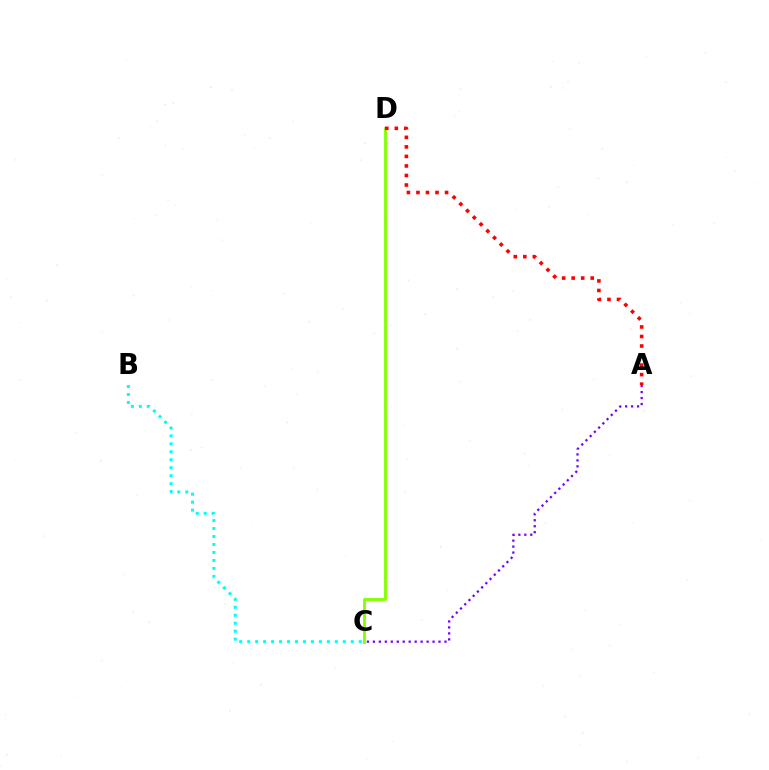{('A', 'C'): [{'color': '#7200ff', 'line_style': 'dotted', 'thickness': 1.62}], ('B', 'C'): [{'color': '#00fff6', 'line_style': 'dotted', 'thickness': 2.16}], ('C', 'D'): [{'color': '#84ff00', 'line_style': 'solid', 'thickness': 2.05}], ('A', 'D'): [{'color': '#ff0000', 'line_style': 'dotted', 'thickness': 2.59}]}